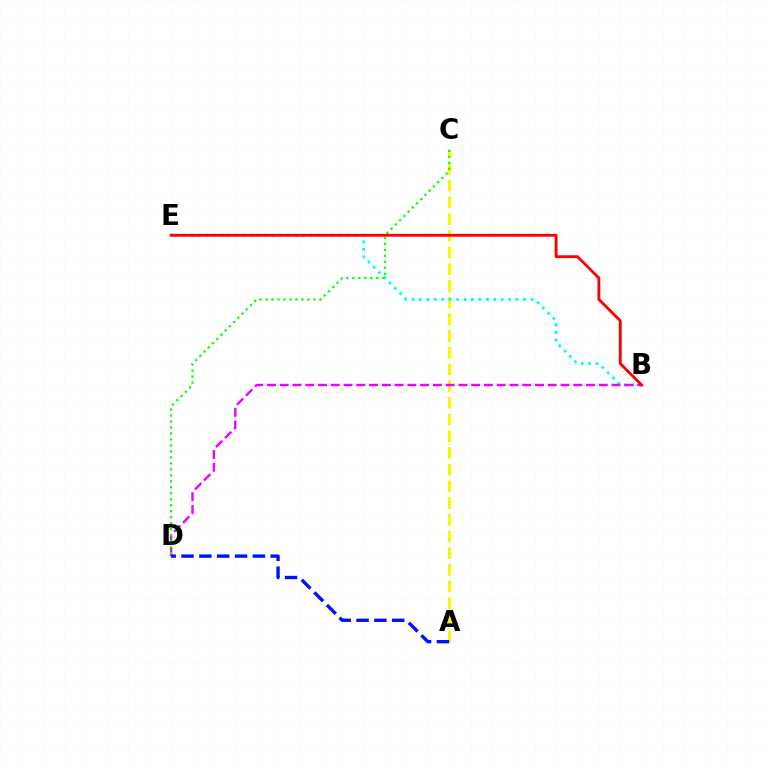{('A', 'C'): [{'color': '#fcf500', 'line_style': 'dashed', 'thickness': 2.27}], ('B', 'E'): [{'color': '#00fff6', 'line_style': 'dotted', 'thickness': 2.02}, {'color': '#ff0000', 'line_style': 'solid', 'thickness': 2.05}], ('B', 'D'): [{'color': '#ee00ff', 'line_style': 'dashed', 'thickness': 1.73}], ('C', 'D'): [{'color': '#08ff00', 'line_style': 'dotted', 'thickness': 1.62}], ('A', 'D'): [{'color': '#0010ff', 'line_style': 'dashed', 'thickness': 2.42}]}